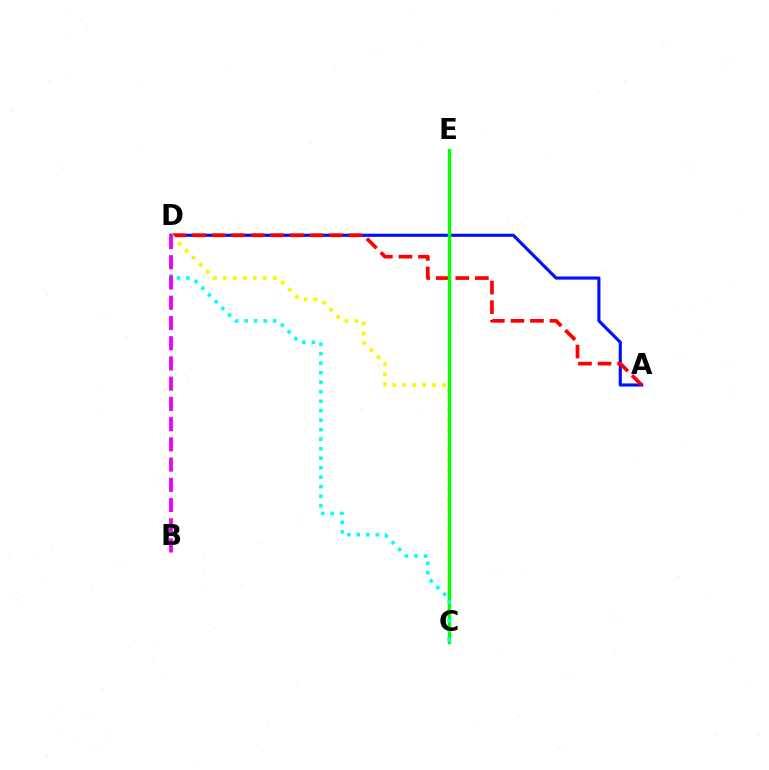{('A', 'D'): [{'color': '#0010ff', 'line_style': 'solid', 'thickness': 2.25}, {'color': '#ff0000', 'line_style': 'dashed', 'thickness': 2.66}], ('C', 'D'): [{'color': '#fcf500', 'line_style': 'dotted', 'thickness': 2.7}, {'color': '#00fff6', 'line_style': 'dotted', 'thickness': 2.58}], ('C', 'E'): [{'color': '#08ff00', 'line_style': 'solid', 'thickness': 2.43}], ('B', 'D'): [{'color': '#ee00ff', 'line_style': 'dashed', 'thickness': 2.75}]}